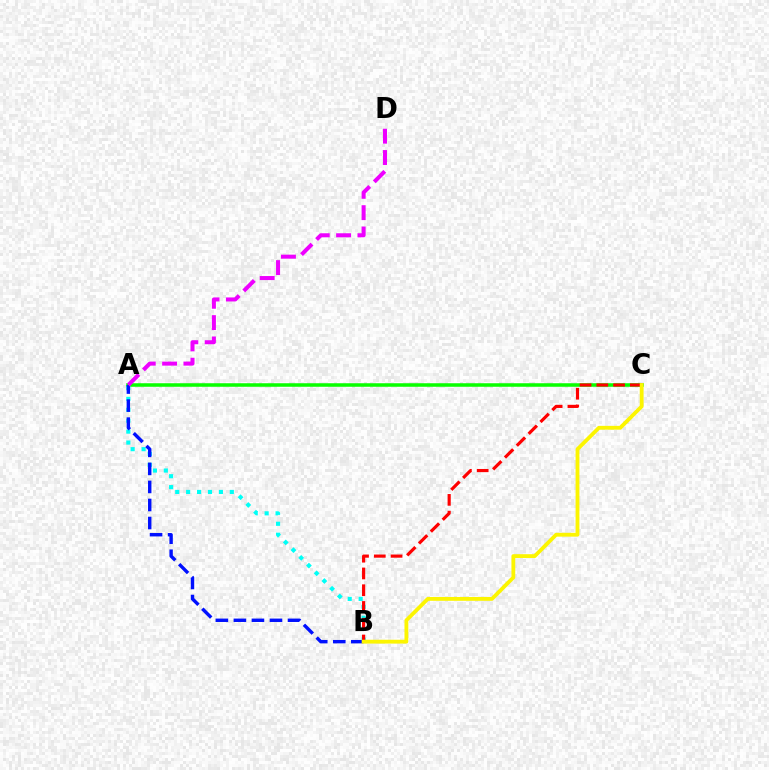{('A', 'C'): [{'color': '#08ff00', 'line_style': 'solid', 'thickness': 2.54}], ('A', 'B'): [{'color': '#00fff6', 'line_style': 'dotted', 'thickness': 2.97}, {'color': '#0010ff', 'line_style': 'dashed', 'thickness': 2.45}], ('A', 'D'): [{'color': '#ee00ff', 'line_style': 'dashed', 'thickness': 2.9}], ('B', 'C'): [{'color': '#ff0000', 'line_style': 'dashed', 'thickness': 2.28}, {'color': '#fcf500', 'line_style': 'solid', 'thickness': 2.76}]}